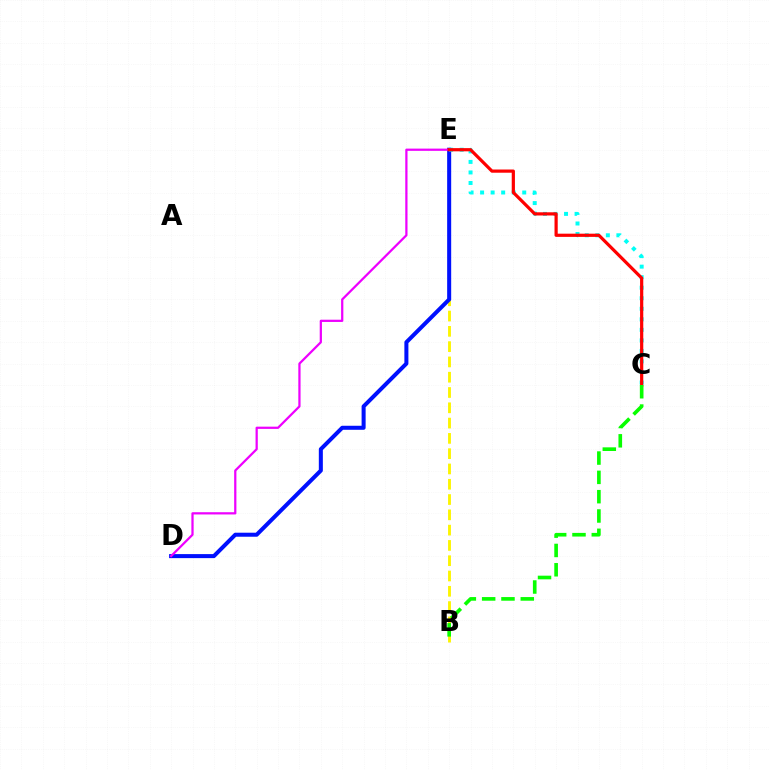{('B', 'E'): [{'color': '#fcf500', 'line_style': 'dashed', 'thickness': 2.08}], ('D', 'E'): [{'color': '#0010ff', 'line_style': 'solid', 'thickness': 2.9}, {'color': '#ee00ff', 'line_style': 'solid', 'thickness': 1.62}], ('C', 'E'): [{'color': '#00fff6', 'line_style': 'dotted', 'thickness': 2.86}, {'color': '#ff0000', 'line_style': 'solid', 'thickness': 2.31}], ('B', 'C'): [{'color': '#08ff00', 'line_style': 'dashed', 'thickness': 2.62}]}